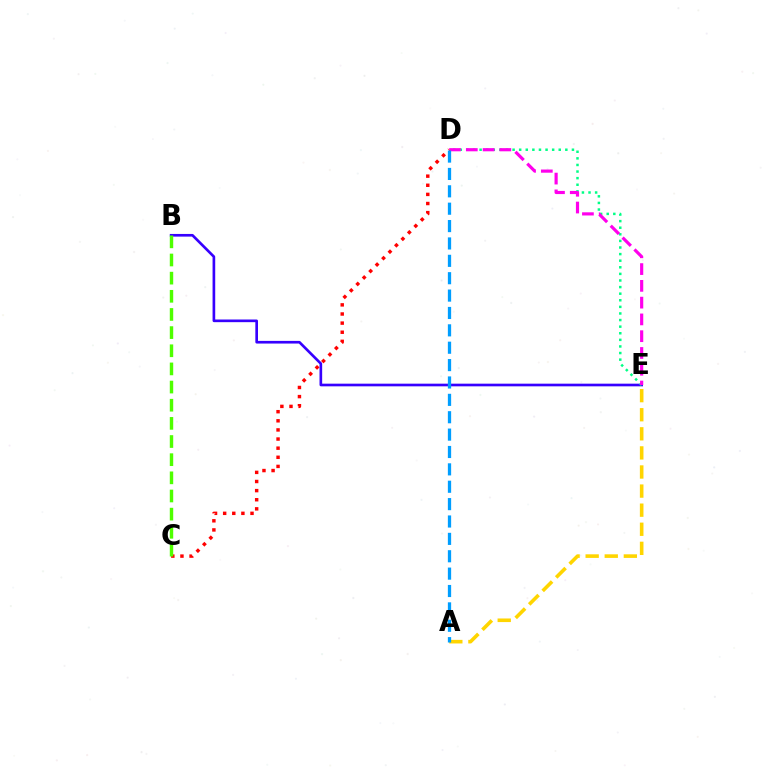{('B', 'E'): [{'color': '#3700ff', 'line_style': 'solid', 'thickness': 1.92}], ('D', 'E'): [{'color': '#00ff86', 'line_style': 'dotted', 'thickness': 1.79}, {'color': '#ff00ed', 'line_style': 'dashed', 'thickness': 2.28}], ('C', 'D'): [{'color': '#ff0000', 'line_style': 'dotted', 'thickness': 2.48}], ('A', 'E'): [{'color': '#ffd500', 'line_style': 'dashed', 'thickness': 2.59}], ('B', 'C'): [{'color': '#4fff00', 'line_style': 'dashed', 'thickness': 2.47}], ('A', 'D'): [{'color': '#009eff', 'line_style': 'dashed', 'thickness': 2.36}]}